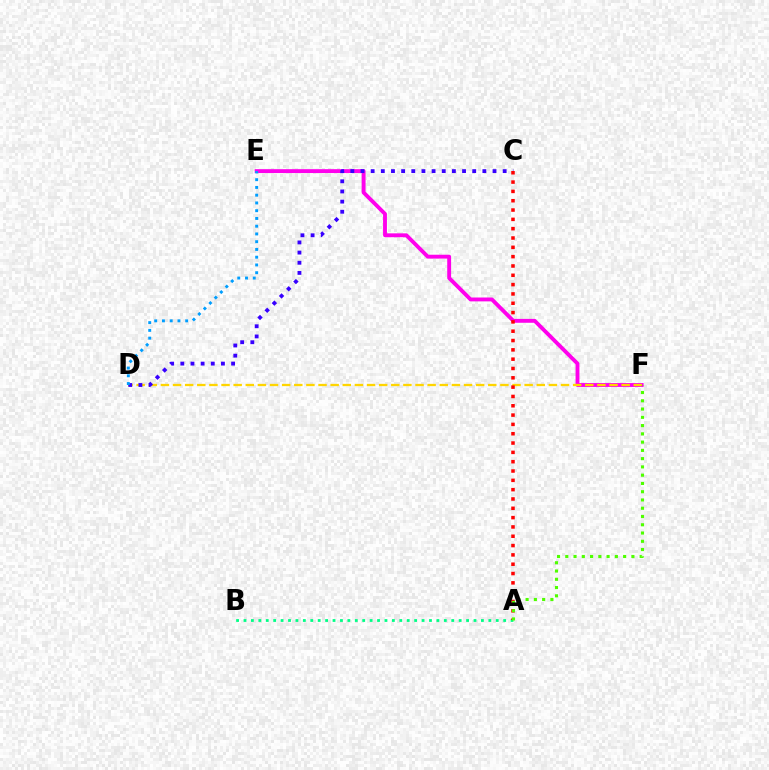{('E', 'F'): [{'color': '#ff00ed', 'line_style': 'solid', 'thickness': 2.79}], ('A', 'B'): [{'color': '#00ff86', 'line_style': 'dotted', 'thickness': 2.02}], ('D', 'F'): [{'color': '#ffd500', 'line_style': 'dashed', 'thickness': 1.65}], ('C', 'D'): [{'color': '#3700ff', 'line_style': 'dotted', 'thickness': 2.76}], ('D', 'E'): [{'color': '#009eff', 'line_style': 'dotted', 'thickness': 2.11}], ('A', 'C'): [{'color': '#ff0000', 'line_style': 'dotted', 'thickness': 2.53}], ('A', 'F'): [{'color': '#4fff00', 'line_style': 'dotted', 'thickness': 2.25}]}